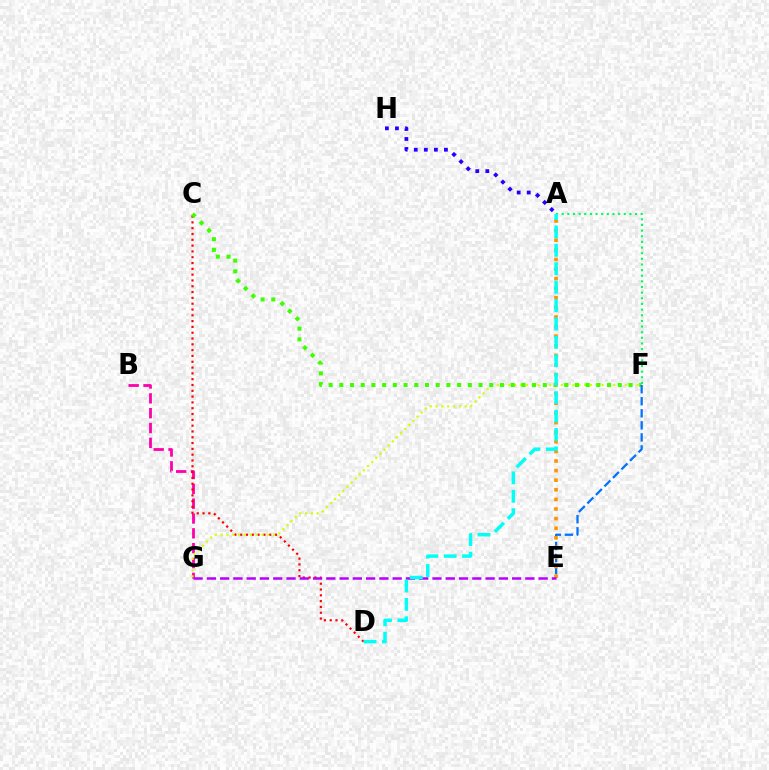{('B', 'G'): [{'color': '#ff00ac', 'line_style': 'dashed', 'thickness': 2.02}], ('A', 'H'): [{'color': '#2500ff', 'line_style': 'dotted', 'thickness': 2.73}], ('C', 'D'): [{'color': '#ff0000', 'line_style': 'dotted', 'thickness': 1.58}], ('F', 'G'): [{'color': '#d1ff00', 'line_style': 'dotted', 'thickness': 1.58}], ('C', 'F'): [{'color': '#3dff00', 'line_style': 'dotted', 'thickness': 2.91}], ('E', 'F'): [{'color': '#0074ff', 'line_style': 'dashed', 'thickness': 1.64}], ('A', 'E'): [{'color': '#ff9400', 'line_style': 'dotted', 'thickness': 2.61}], ('A', 'F'): [{'color': '#00ff5c', 'line_style': 'dotted', 'thickness': 1.53}], ('E', 'G'): [{'color': '#b900ff', 'line_style': 'dashed', 'thickness': 1.8}], ('A', 'D'): [{'color': '#00fff6', 'line_style': 'dashed', 'thickness': 2.5}]}